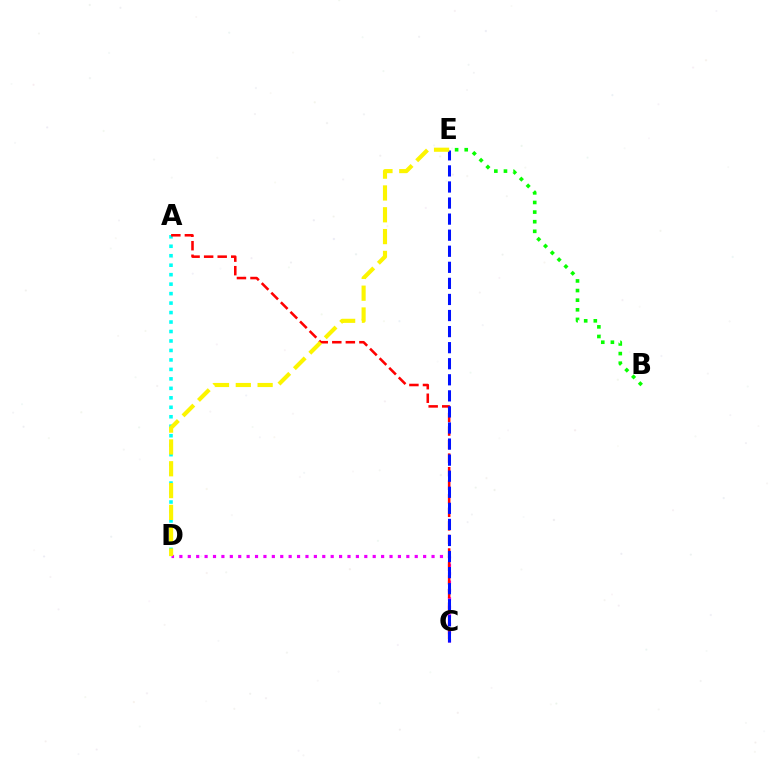{('C', 'D'): [{'color': '#ee00ff', 'line_style': 'dotted', 'thickness': 2.28}], ('B', 'E'): [{'color': '#08ff00', 'line_style': 'dotted', 'thickness': 2.61}], ('A', 'D'): [{'color': '#00fff6', 'line_style': 'dotted', 'thickness': 2.57}], ('A', 'C'): [{'color': '#ff0000', 'line_style': 'dashed', 'thickness': 1.84}], ('C', 'E'): [{'color': '#0010ff', 'line_style': 'dashed', 'thickness': 2.18}], ('D', 'E'): [{'color': '#fcf500', 'line_style': 'dashed', 'thickness': 2.96}]}